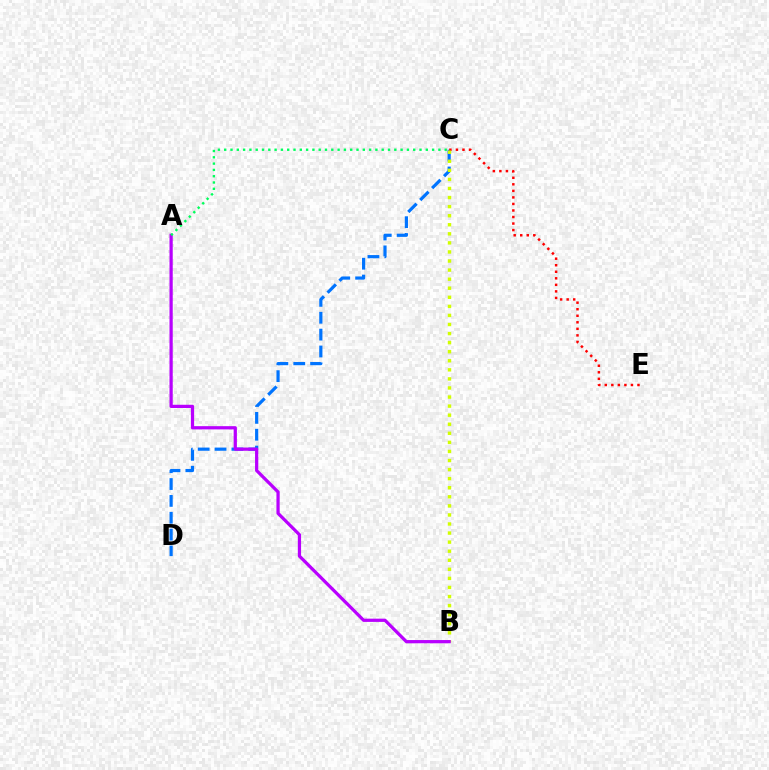{('C', 'D'): [{'color': '#0074ff', 'line_style': 'dashed', 'thickness': 2.29}], ('C', 'E'): [{'color': '#ff0000', 'line_style': 'dotted', 'thickness': 1.78}], ('B', 'C'): [{'color': '#d1ff00', 'line_style': 'dotted', 'thickness': 2.46}], ('A', 'B'): [{'color': '#b900ff', 'line_style': 'solid', 'thickness': 2.33}], ('A', 'C'): [{'color': '#00ff5c', 'line_style': 'dotted', 'thickness': 1.71}]}